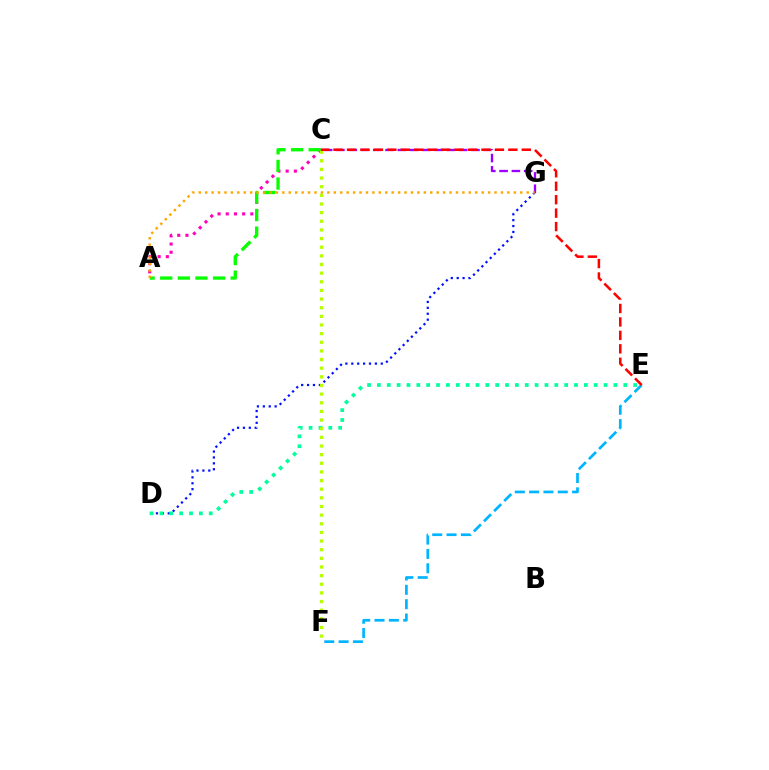{('D', 'G'): [{'color': '#0010ff', 'line_style': 'dotted', 'thickness': 1.6}], ('A', 'C'): [{'color': '#ff00bd', 'line_style': 'dotted', 'thickness': 2.23}, {'color': '#08ff00', 'line_style': 'dashed', 'thickness': 2.39}], ('C', 'G'): [{'color': '#9b00ff', 'line_style': 'dashed', 'thickness': 1.67}], ('D', 'E'): [{'color': '#00ff9d', 'line_style': 'dotted', 'thickness': 2.68}], ('E', 'F'): [{'color': '#00b5ff', 'line_style': 'dashed', 'thickness': 1.95}], ('C', 'F'): [{'color': '#b3ff00', 'line_style': 'dotted', 'thickness': 2.35}], ('C', 'E'): [{'color': '#ff0000', 'line_style': 'dashed', 'thickness': 1.83}], ('A', 'G'): [{'color': '#ffa500', 'line_style': 'dotted', 'thickness': 1.75}]}